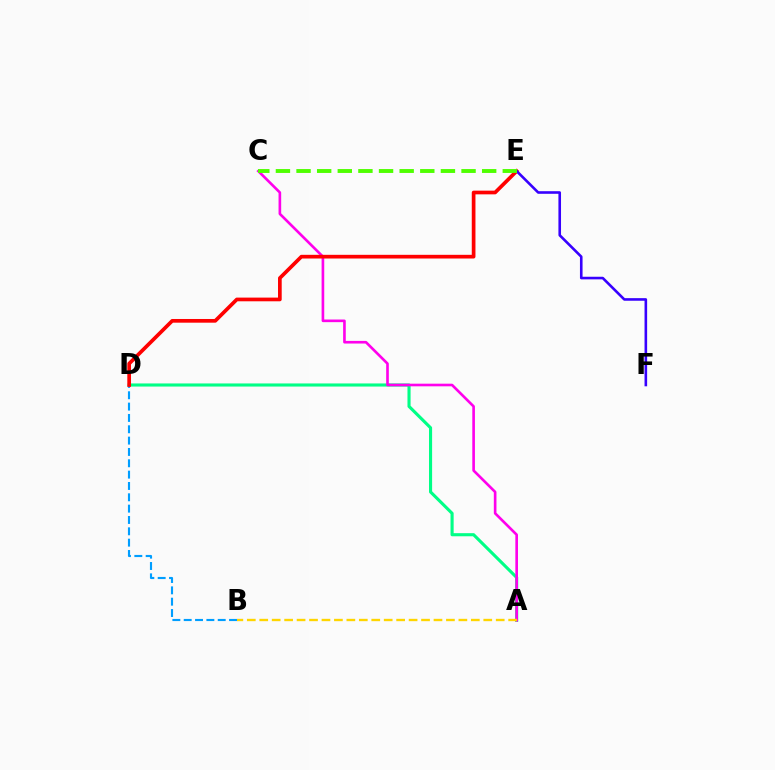{('A', 'D'): [{'color': '#00ff86', 'line_style': 'solid', 'thickness': 2.24}], ('B', 'D'): [{'color': '#009eff', 'line_style': 'dashed', 'thickness': 1.54}], ('A', 'C'): [{'color': '#ff00ed', 'line_style': 'solid', 'thickness': 1.9}], ('D', 'E'): [{'color': '#ff0000', 'line_style': 'solid', 'thickness': 2.66}], ('E', 'F'): [{'color': '#3700ff', 'line_style': 'solid', 'thickness': 1.87}], ('A', 'B'): [{'color': '#ffd500', 'line_style': 'dashed', 'thickness': 1.69}], ('C', 'E'): [{'color': '#4fff00', 'line_style': 'dashed', 'thickness': 2.8}]}